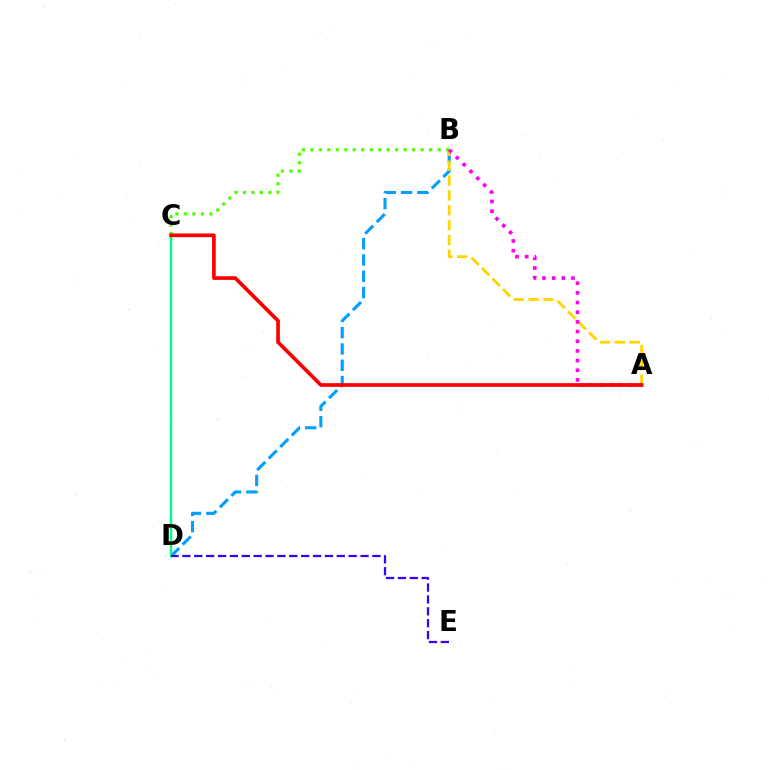{('B', 'D'): [{'color': '#009eff', 'line_style': 'dashed', 'thickness': 2.22}], ('A', 'B'): [{'color': '#ffd500', 'line_style': 'dashed', 'thickness': 2.02}, {'color': '#ff00ed', 'line_style': 'dotted', 'thickness': 2.63}], ('B', 'C'): [{'color': '#4fff00', 'line_style': 'dotted', 'thickness': 2.3}], ('C', 'D'): [{'color': '#00ff86', 'line_style': 'solid', 'thickness': 1.78}], ('A', 'C'): [{'color': '#ff0000', 'line_style': 'solid', 'thickness': 2.66}], ('D', 'E'): [{'color': '#3700ff', 'line_style': 'dashed', 'thickness': 1.61}]}